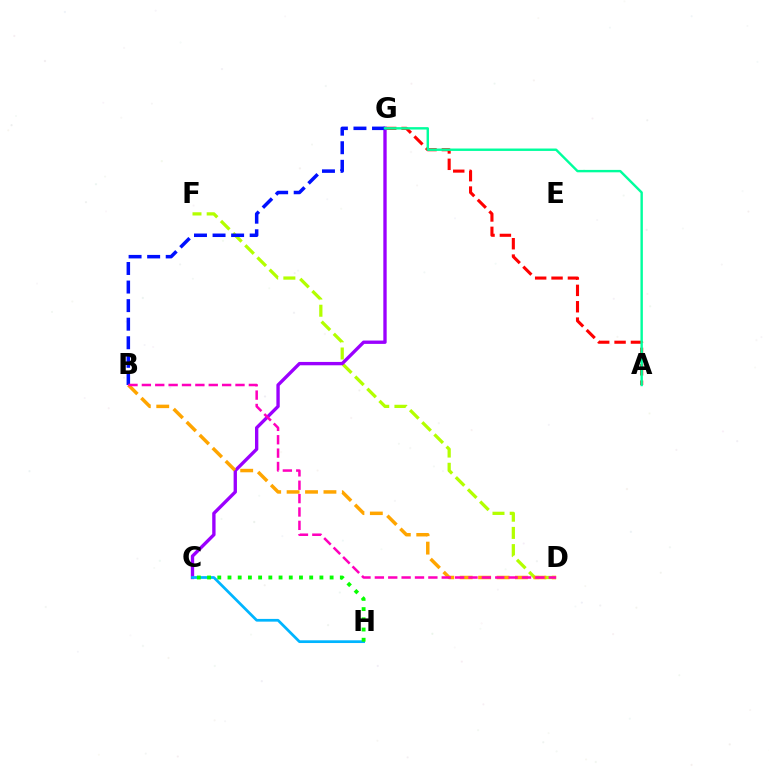{('D', 'F'): [{'color': '#b3ff00', 'line_style': 'dashed', 'thickness': 2.34}], ('A', 'G'): [{'color': '#ff0000', 'line_style': 'dashed', 'thickness': 2.23}, {'color': '#00ff9d', 'line_style': 'solid', 'thickness': 1.73}], ('C', 'G'): [{'color': '#9b00ff', 'line_style': 'solid', 'thickness': 2.41}], ('B', 'G'): [{'color': '#0010ff', 'line_style': 'dashed', 'thickness': 2.52}], ('B', 'D'): [{'color': '#ffa500', 'line_style': 'dashed', 'thickness': 2.5}, {'color': '#ff00bd', 'line_style': 'dashed', 'thickness': 1.82}], ('C', 'H'): [{'color': '#00b5ff', 'line_style': 'solid', 'thickness': 1.97}, {'color': '#08ff00', 'line_style': 'dotted', 'thickness': 2.77}]}